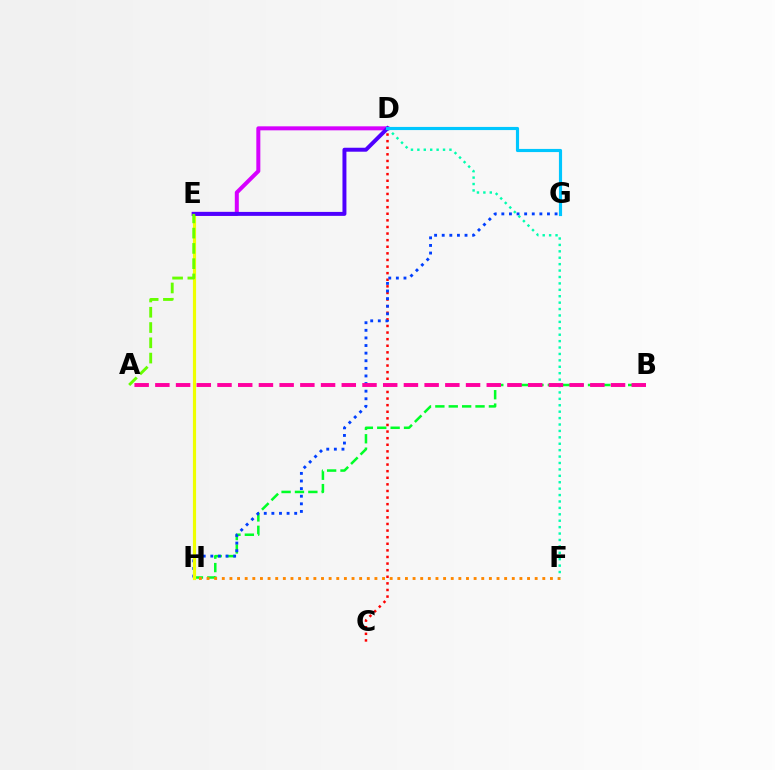{('C', 'D'): [{'color': '#ff0000', 'line_style': 'dotted', 'thickness': 1.79}], ('B', 'H'): [{'color': '#00ff27', 'line_style': 'dashed', 'thickness': 1.82}], ('D', 'E'): [{'color': '#d600ff', 'line_style': 'solid', 'thickness': 2.88}, {'color': '#4f00ff', 'line_style': 'solid', 'thickness': 2.85}], ('F', 'H'): [{'color': '#ff8800', 'line_style': 'dotted', 'thickness': 2.07}], ('G', 'H'): [{'color': '#003fff', 'line_style': 'dotted', 'thickness': 2.07}], ('E', 'H'): [{'color': '#eeff00', 'line_style': 'solid', 'thickness': 2.28}], ('D', 'F'): [{'color': '#00ffaf', 'line_style': 'dotted', 'thickness': 1.74}], ('A', 'B'): [{'color': '#ff00a0', 'line_style': 'dashed', 'thickness': 2.81}], ('A', 'E'): [{'color': '#66ff00', 'line_style': 'dashed', 'thickness': 2.07}], ('D', 'G'): [{'color': '#00c7ff', 'line_style': 'solid', 'thickness': 2.27}]}